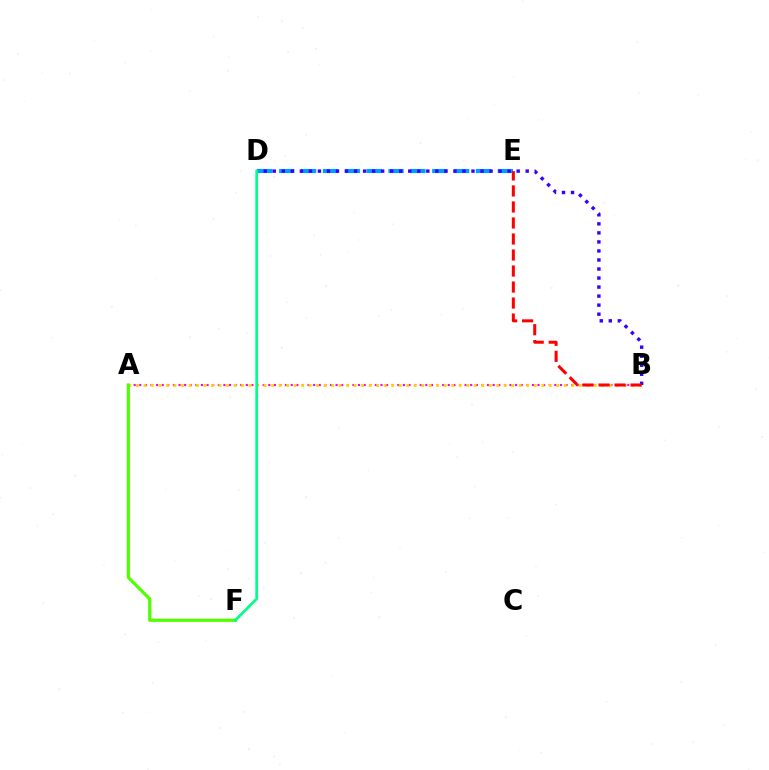{('A', 'B'): [{'color': '#ff00ed', 'line_style': 'dotted', 'thickness': 1.52}, {'color': '#ffd500', 'line_style': 'dotted', 'thickness': 2.04}], ('D', 'E'): [{'color': '#009eff', 'line_style': 'dashed', 'thickness': 2.97}], ('B', 'D'): [{'color': '#3700ff', 'line_style': 'dotted', 'thickness': 2.45}], ('A', 'F'): [{'color': '#4fff00', 'line_style': 'solid', 'thickness': 2.29}], ('D', 'F'): [{'color': '#00ff86', 'line_style': 'solid', 'thickness': 1.96}], ('B', 'E'): [{'color': '#ff0000', 'line_style': 'dashed', 'thickness': 2.18}]}